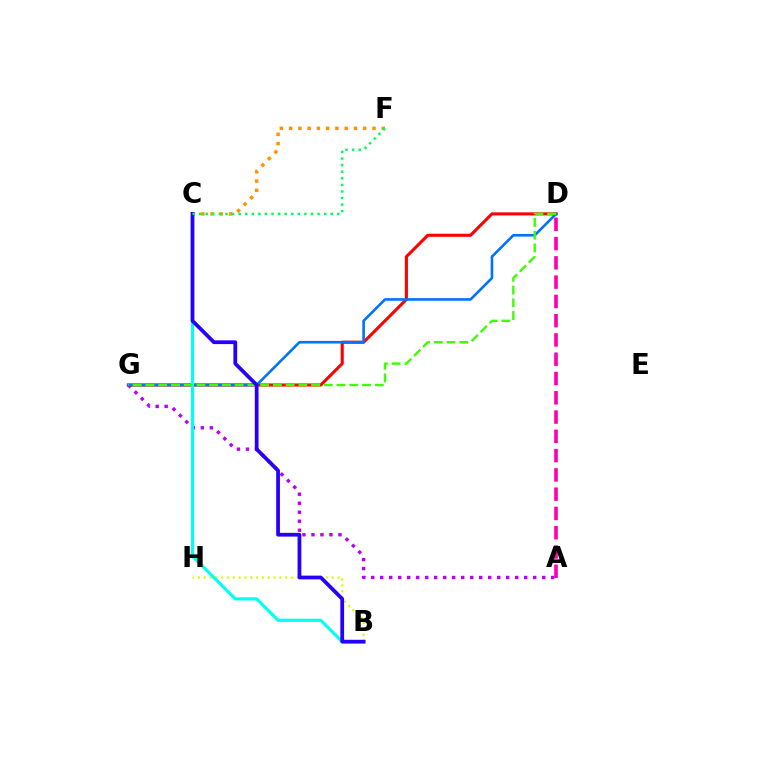{('A', 'D'): [{'color': '#ff00ac', 'line_style': 'dashed', 'thickness': 2.62}], ('A', 'G'): [{'color': '#b900ff', 'line_style': 'dotted', 'thickness': 2.45}], ('D', 'G'): [{'color': '#ff0000', 'line_style': 'solid', 'thickness': 2.22}, {'color': '#0074ff', 'line_style': 'solid', 'thickness': 1.89}, {'color': '#3dff00', 'line_style': 'dashed', 'thickness': 1.73}], ('B', 'H'): [{'color': '#d1ff00', 'line_style': 'dotted', 'thickness': 1.58}], ('B', 'C'): [{'color': '#00fff6', 'line_style': 'solid', 'thickness': 2.26}, {'color': '#2500ff', 'line_style': 'solid', 'thickness': 2.7}], ('C', 'F'): [{'color': '#ff9400', 'line_style': 'dotted', 'thickness': 2.52}, {'color': '#00ff5c', 'line_style': 'dotted', 'thickness': 1.79}]}